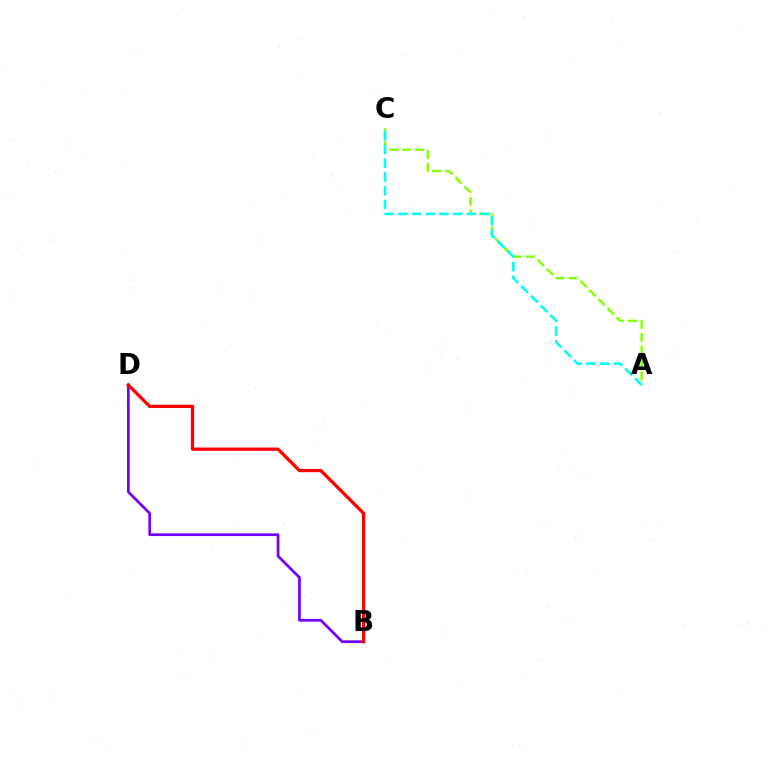{('A', 'C'): [{'color': '#84ff00', 'line_style': 'dashed', 'thickness': 1.75}, {'color': '#00fff6', 'line_style': 'dashed', 'thickness': 1.86}], ('B', 'D'): [{'color': '#7200ff', 'line_style': 'solid', 'thickness': 1.95}, {'color': '#ff0000', 'line_style': 'solid', 'thickness': 2.36}]}